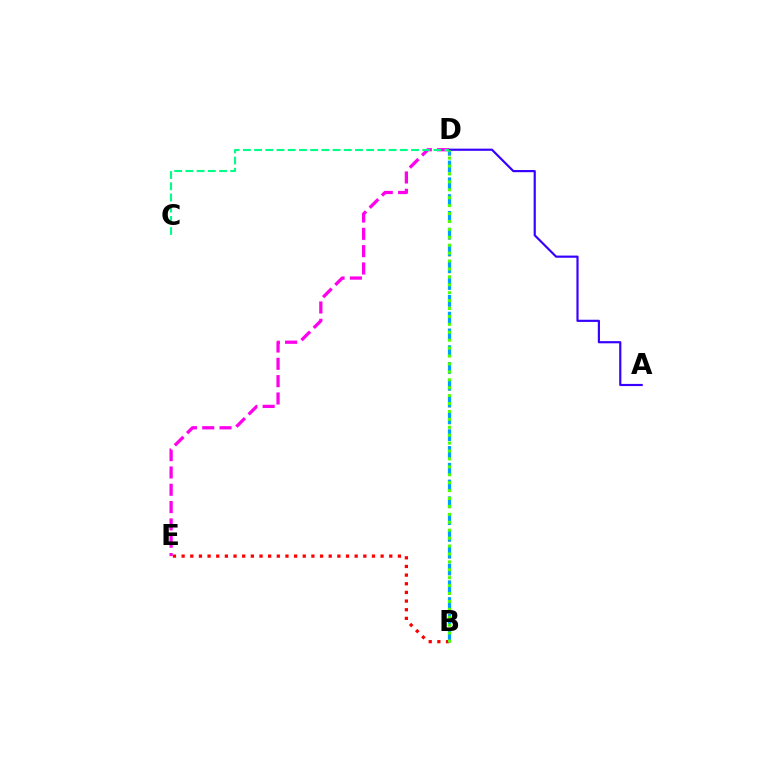{('D', 'E'): [{'color': '#ff00ed', 'line_style': 'dashed', 'thickness': 2.35}], ('B', 'D'): [{'color': '#ffd500', 'line_style': 'dotted', 'thickness': 2.28}, {'color': '#009eff', 'line_style': 'dashed', 'thickness': 2.28}, {'color': '#4fff00', 'line_style': 'dotted', 'thickness': 2.15}], ('A', 'D'): [{'color': '#3700ff', 'line_style': 'solid', 'thickness': 1.57}], ('C', 'D'): [{'color': '#00ff86', 'line_style': 'dashed', 'thickness': 1.52}], ('B', 'E'): [{'color': '#ff0000', 'line_style': 'dotted', 'thickness': 2.35}]}